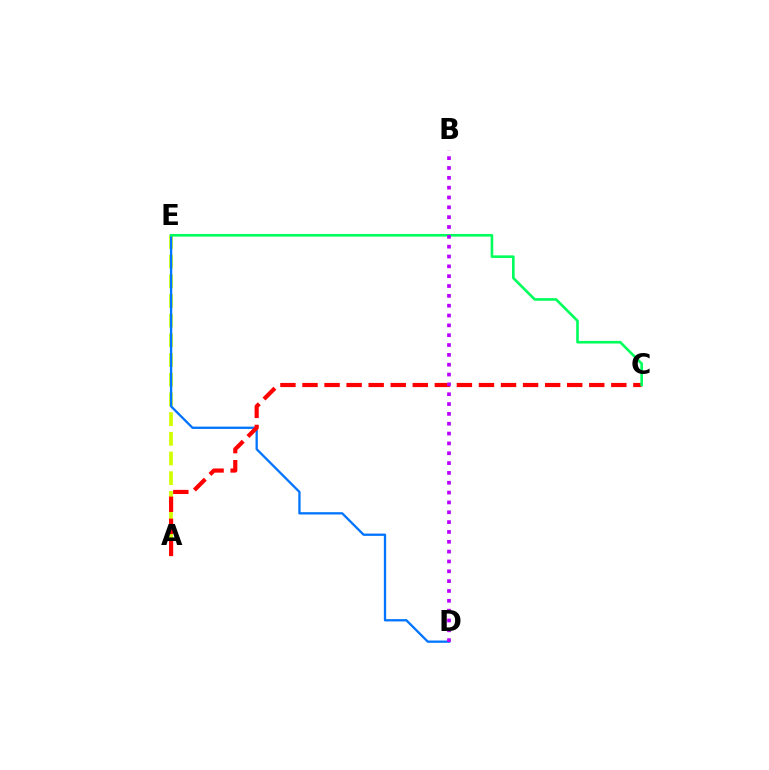{('A', 'E'): [{'color': '#d1ff00', 'line_style': 'dashed', 'thickness': 2.68}], ('D', 'E'): [{'color': '#0074ff', 'line_style': 'solid', 'thickness': 1.65}], ('A', 'C'): [{'color': '#ff0000', 'line_style': 'dashed', 'thickness': 3.0}], ('C', 'E'): [{'color': '#00ff5c', 'line_style': 'solid', 'thickness': 1.89}], ('B', 'D'): [{'color': '#b900ff', 'line_style': 'dotted', 'thickness': 2.67}]}